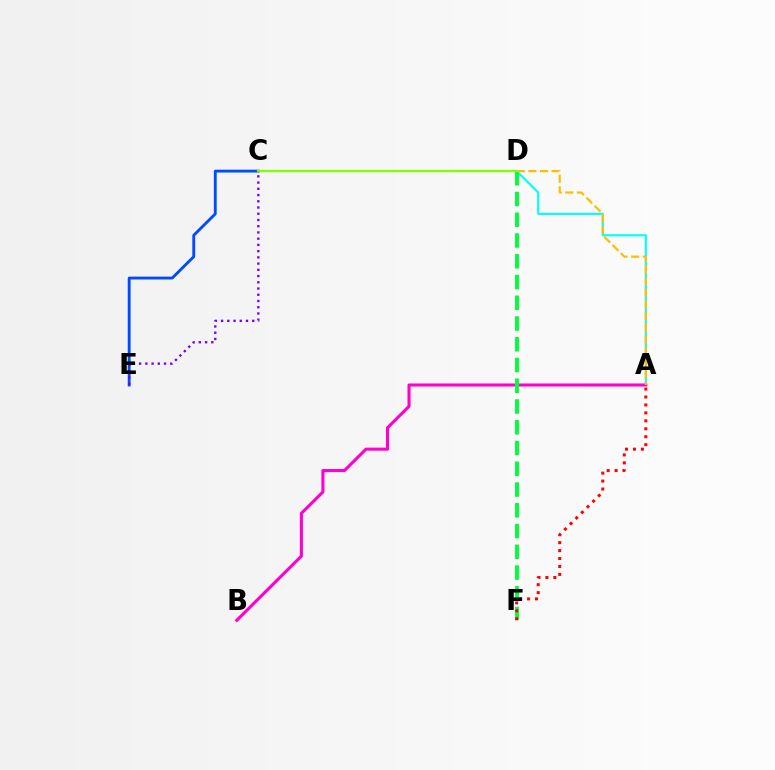{('A', 'D'): [{'color': '#00fff6', 'line_style': 'solid', 'thickness': 1.52}, {'color': '#ffbd00', 'line_style': 'dashed', 'thickness': 1.58}], ('A', 'B'): [{'color': '#ff00cf', 'line_style': 'solid', 'thickness': 2.21}], ('C', 'E'): [{'color': '#004bff', 'line_style': 'solid', 'thickness': 2.06}, {'color': '#7200ff', 'line_style': 'dotted', 'thickness': 1.69}], ('D', 'F'): [{'color': '#00ff39', 'line_style': 'dashed', 'thickness': 2.82}], ('C', 'D'): [{'color': '#84ff00', 'line_style': 'solid', 'thickness': 1.58}], ('A', 'F'): [{'color': '#ff0000', 'line_style': 'dotted', 'thickness': 2.16}]}